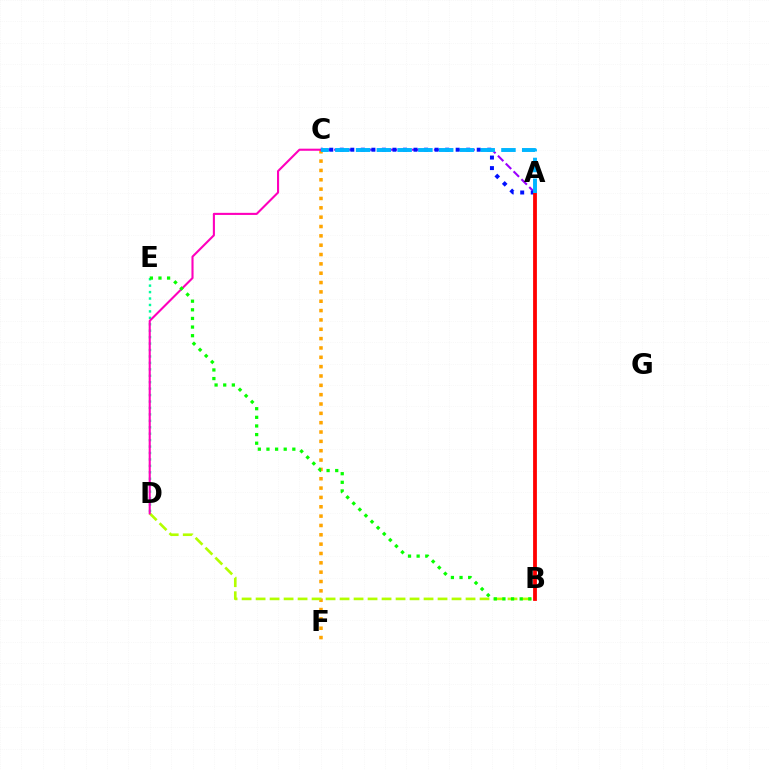{('D', 'E'): [{'color': '#00ff9d', 'line_style': 'dotted', 'thickness': 1.75}], ('A', 'C'): [{'color': '#9b00ff', 'line_style': 'dashed', 'thickness': 1.51}, {'color': '#0010ff', 'line_style': 'dotted', 'thickness': 2.86}, {'color': '#00b5ff', 'line_style': 'dashed', 'thickness': 2.82}], ('C', 'F'): [{'color': '#ffa500', 'line_style': 'dotted', 'thickness': 2.54}], ('B', 'D'): [{'color': '#b3ff00', 'line_style': 'dashed', 'thickness': 1.9}], ('C', 'D'): [{'color': '#ff00bd', 'line_style': 'solid', 'thickness': 1.51}], ('B', 'E'): [{'color': '#08ff00', 'line_style': 'dotted', 'thickness': 2.34}], ('A', 'B'): [{'color': '#ff0000', 'line_style': 'solid', 'thickness': 2.73}]}